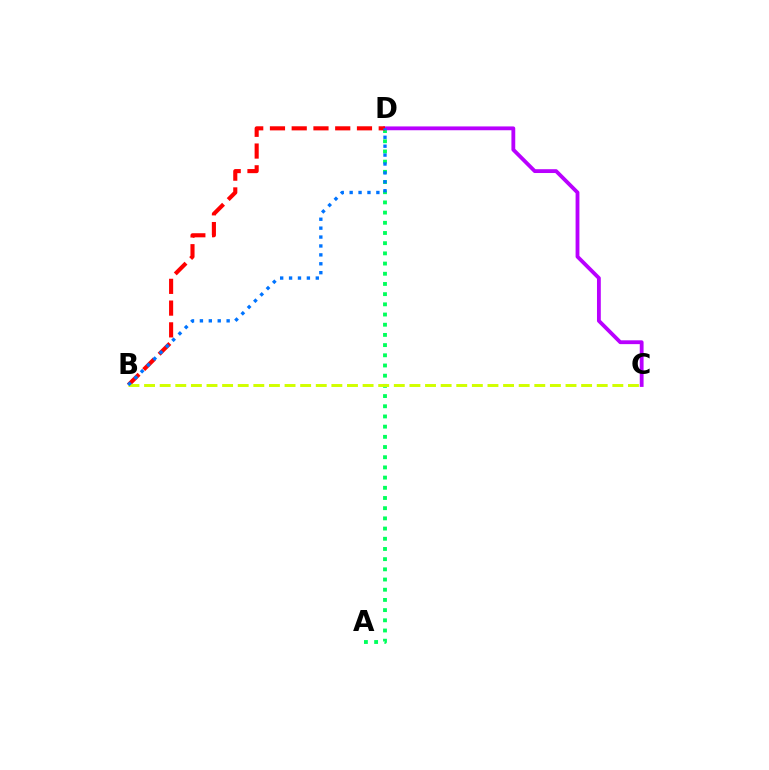{('A', 'D'): [{'color': '#00ff5c', 'line_style': 'dotted', 'thickness': 2.77}], ('C', 'D'): [{'color': '#b900ff', 'line_style': 'solid', 'thickness': 2.75}], ('B', 'D'): [{'color': '#ff0000', 'line_style': 'dashed', 'thickness': 2.96}, {'color': '#0074ff', 'line_style': 'dotted', 'thickness': 2.42}], ('B', 'C'): [{'color': '#d1ff00', 'line_style': 'dashed', 'thickness': 2.12}]}